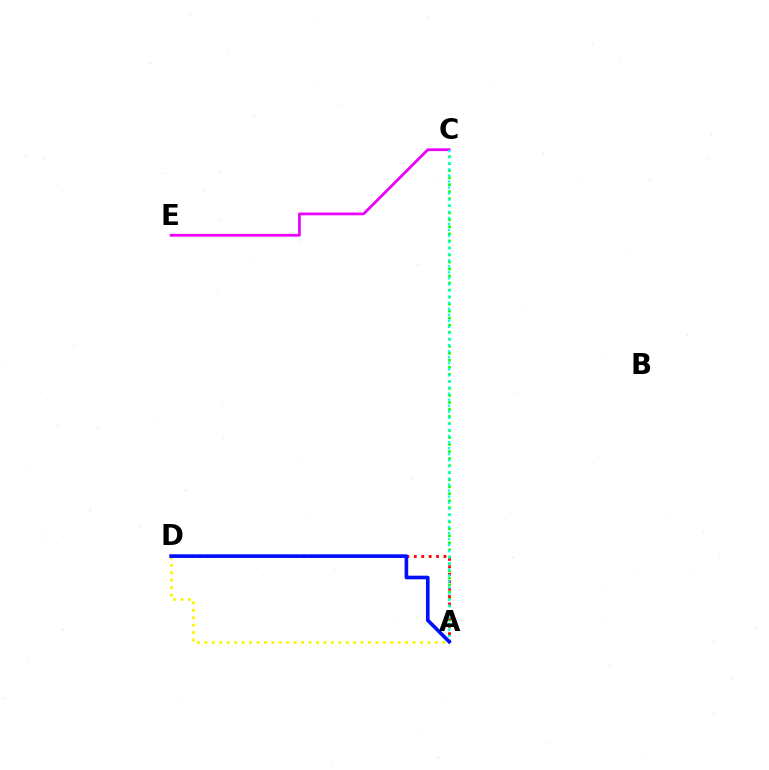{('A', 'C'): [{'color': '#08ff00', 'line_style': 'dotted', 'thickness': 1.91}, {'color': '#00fff6', 'line_style': 'dotted', 'thickness': 1.65}], ('A', 'D'): [{'color': '#ff0000', 'line_style': 'dotted', 'thickness': 2.02}, {'color': '#fcf500', 'line_style': 'dotted', 'thickness': 2.02}, {'color': '#0010ff', 'line_style': 'solid', 'thickness': 2.62}], ('C', 'E'): [{'color': '#ee00ff', 'line_style': 'solid', 'thickness': 1.98}]}